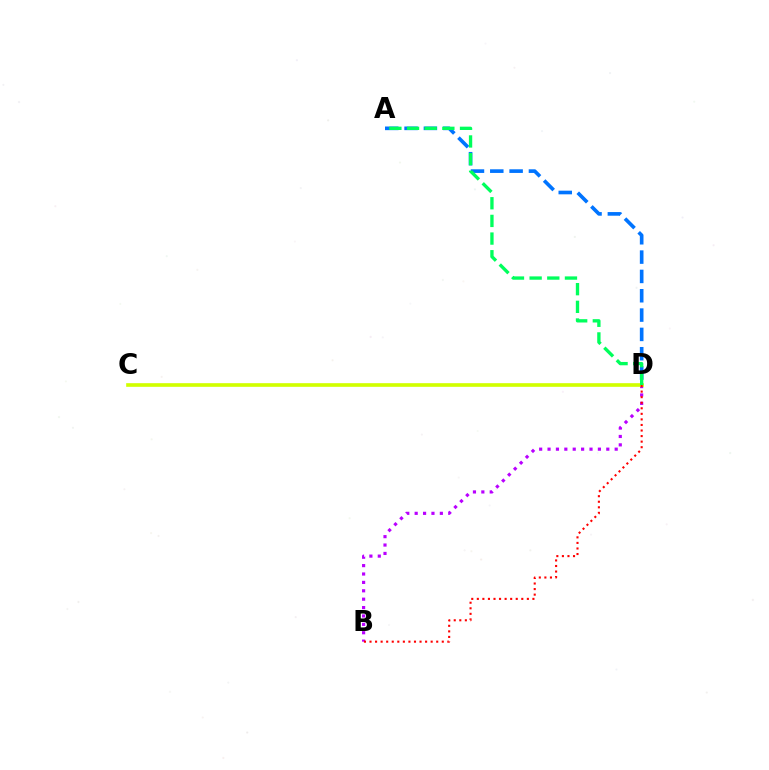{('A', 'D'): [{'color': '#0074ff', 'line_style': 'dashed', 'thickness': 2.63}, {'color': '#00ff5c', 'line_style': 'dashed', 'thickness': 2.4}], ('B', 'D'): [{'color': '#b900ff', 'line_style': 'dotted', 'thickness': 2.28}, {'color': '#ff0000', 'line_style': 'dotted', 'thickness': 1.51}], ('C', 'D'): [{'color': '#d1ff00', 'line_style': 'solid', 'thickness': 2.63}]}